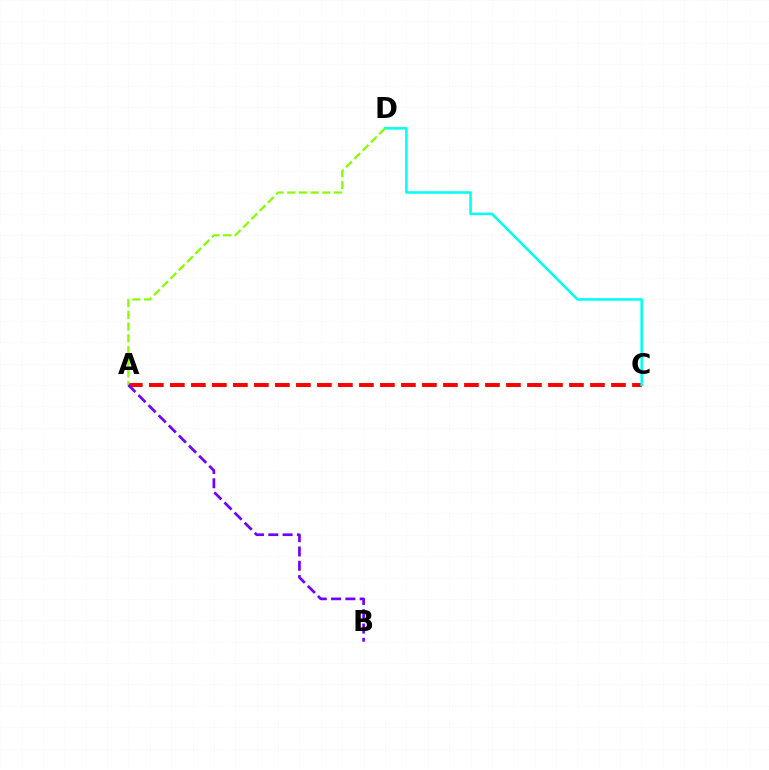{('A', 'C'): [{'color': '#ff0000', 'line_style': 'dashed', 'thickness': 2.85}], ('C', 'D'): [{'color': '#00fff6', 'line_style': 'solid', 'thickness': 1.84}], ('A', 'D'): [{'color': '#84ff00', 'line_style': 'dashed', 'thickness': 1.59}], ('A', 'B'): [{'color': '#7200ff', 'line_style': 'dashed', 'thickness': 1.94}]}